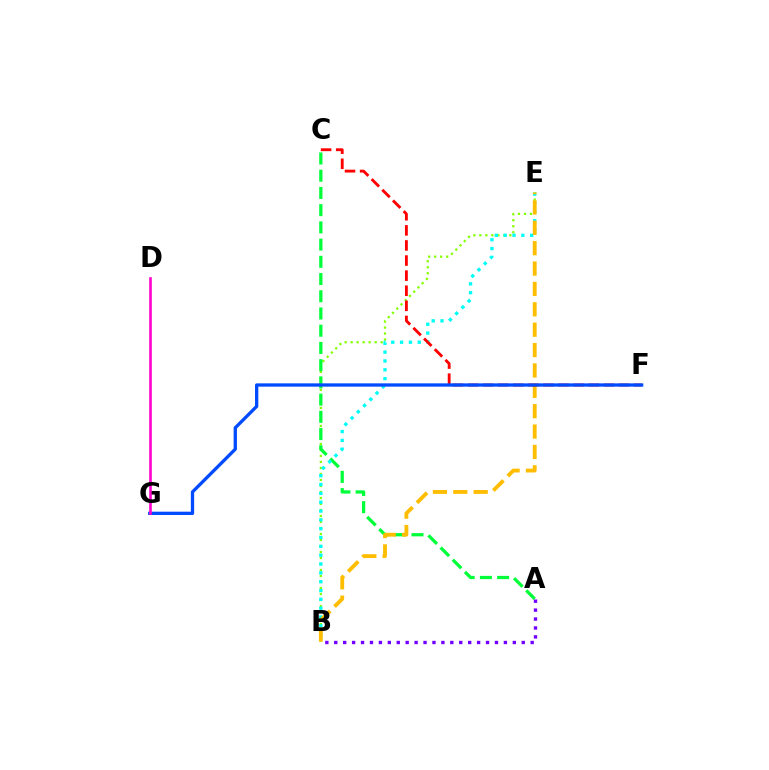{('B', 'E'): [{'color': '#84ff00', 'line_style': 'dotted', 'thickness': 1.63}, {'color': '#00fff6', 'line_style': 'dotted', 'thickness': 2.4}, {'color': '#ffbd00', 'line_style': 'dashed', 'thickness': 2.77}], ('A', 'C'): [{'color': '#00ff39', 'line_style': 'dashed', 'thickness': 2.34}], ('C', 'F'): [{'color': '#ff0000', 'line_style': 'dashed', 'thickness': 2.05}], ('F', 'G'): [{'color': '#004bff', 'line_style': 'solid', 'thickness': 2.38}], ('A', 'B'): [{'color': '#7200ff', 'line_style': 'dotted', 'thickness': 2.43}], ('D', 'G'): [{'color': '#ff00cf', 'line_style': 'solid', 'thickness': 1.87}]}